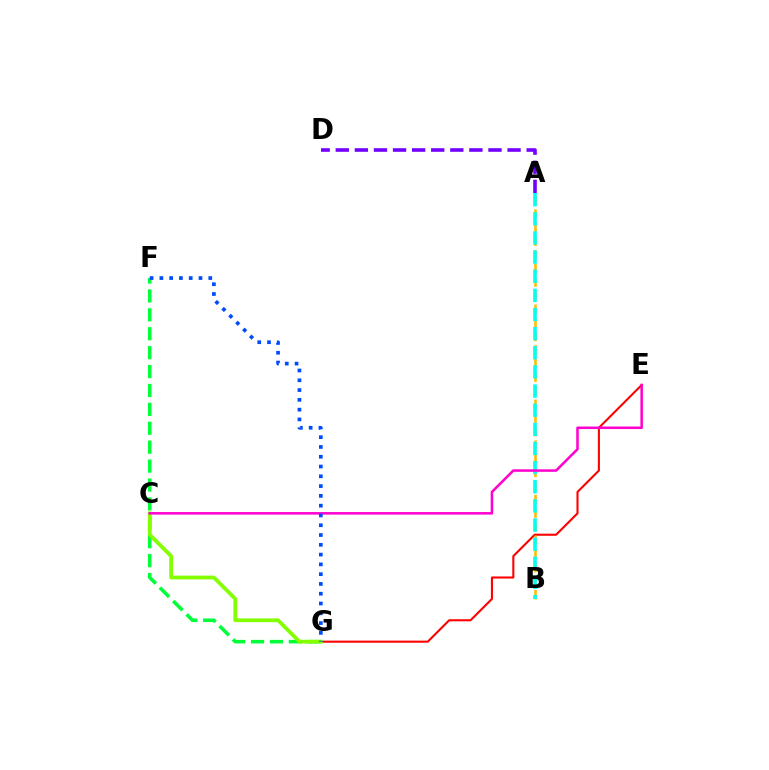{('E', 'G'): [{'color': '#ff0000', 'line_style': 'solid', 'thickness': 1.5}], ('F', 'G'): [{'color': '#00ff39', 'line_style': 'dashed', 'thickness': 2.57}, {'color': '#004bff', 'line_style': 'dotted', 'thickness': 2.66}], ('C', 'G'): [{'color': '#84ff00', 'line_style': 'solid', 'thickness': 2.71}], ('A', 'B'): [{'color': '#ffbd00', 'line_style': 'dashed', 'thickness': 1.85}, {'color': '#00fff6', 'line_style': 'dashed', 'thickness': 2.6}], ('C', 'E'): [{'color': '#ff00cf', 'line_style': 'solid', 'thickness': 1.82}], ('A', 'D'): [{'color': '#7200ff', 'line_style': 'dashed', 'thickness': 2.59}]}